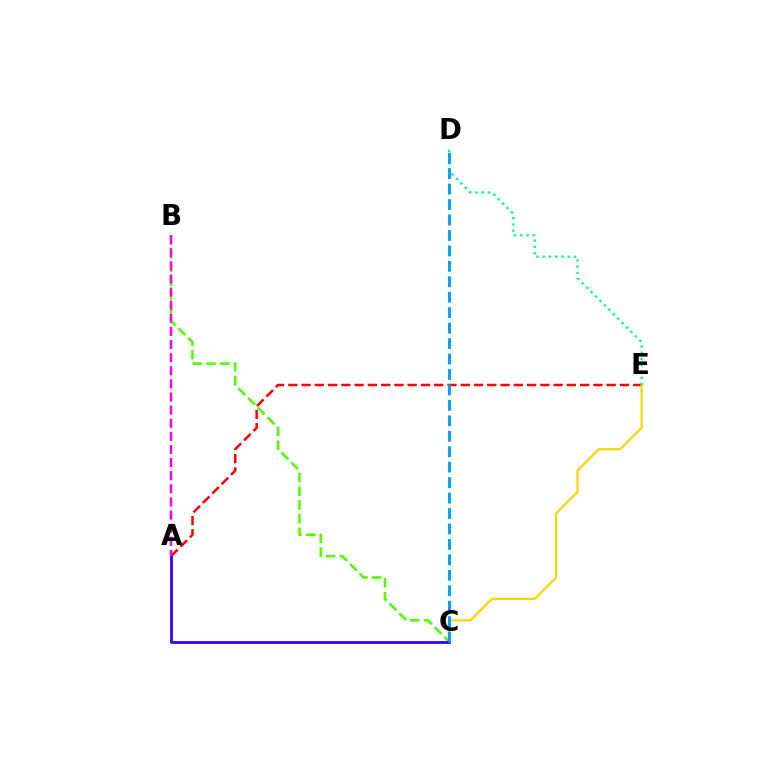{('A', 'E'): [{'color': '#ff0000', 'line_style': 'dashed', 'thickness': 1.8}], ('C', 'E'): [{'color': '#ffd500', 'line_style': 'solid', 'thickness': 1.6}], ('B', 'C'): [{'color': '#4fff00', 'line_style': 'dashed', 'thickness': 1.86}], ('D', 'E'): [{'color': '#00ff86', 'line_style': 'dotted', 'thickness': 1.7}], ('A', 'C'): [{'color': '#3700ff', 'line_style': 'solid', 'thickness': 2.01}], ('A', 'B'): [{'color': '#ff00ed', 'line_style': 'dashed', 'thickness': 1.78}], ('C', 'D'): [{'color': '#009eff', 'line_style': 'dashed', 'thickness': 2.1}]}